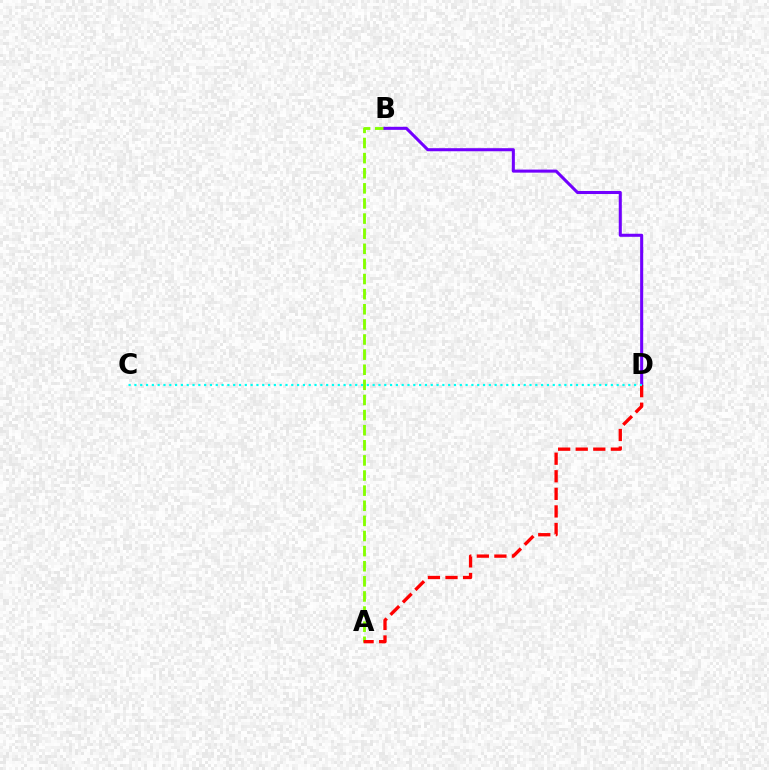{('A', 'B'): [{'color': '#84ff00', 'line_style': 'dashed', 'thickness': 2.05}], ('B', 'D'): [{'color': '#7200ff', 'line_style': 'solid', 'thickness': 2.2}], ('A', 'D'): [{'color': '#ff0000', 'line_style': 'dashed', 'thickness': 2.39}], ('C', 'D'): [{'color': '#00fff6', 'line_style': 'dotted', 'thickness': 1.58}]}